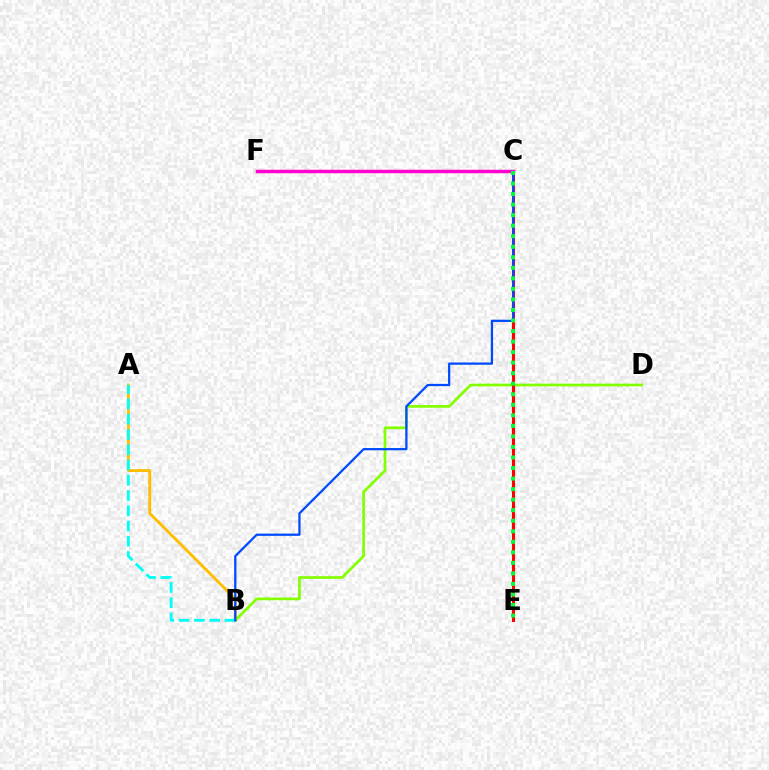{('C', 'E'): [{'color': '#7200ff', 'line_style': 'dashed', 'thickness': 1.86}, {'color': '#ff0000', 'line_style': 'solid', 'thickness': 2.21}, {'color': '#00ff39', 'line_style': 'dotted', 'thickness': 2.86}], ('A', 'B'): [{'color': '#ffbd00', 'line_style': 'solid', 'thickness': 2.04}, {'color': '#00fff6', 'line_style': 'dashed', 'thickness': 2.07}], ('B', 'D'): [{'color': '#84ff00', 'line_style': 'solid', 'thickness': 1.96}], ('B', 'C'): [{'color': '#004bff', 'line_style': 'solid', 'thickness': 1.63}], ('C', 'F'): [{'color': '#ff00cf', 'line_style': 'solid', 'thickness': 2.49}]}